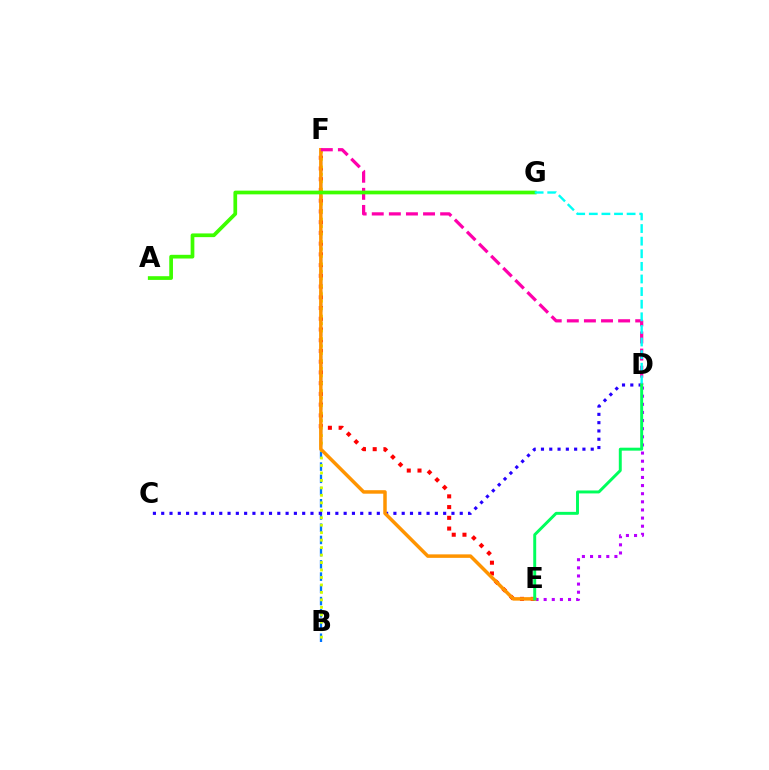{('B', 'F'): [{'color': '#0074ff', 'line_style': 'dashed', 'thickness': 1.66}, {'color': '#d1ff00', 'line_style': 'dotted', 'thickness': 2.03}], ('C', 'D'): [{'color': '#2500ff', 'line_style': 'dotted', 'thickness': 2.25}], ('E', 'F'): [{'color': '#ff0000', 'line_style': 'dotted', 'thickness': 2.92}, {'color': '#ff9400', 'line_style': 'solid', 'thickness': 2.51}], ('D', 'E'): [{'color': '#b900ff', 'line_style': 'dotted', 'thickness': 2.21}, {'color': '#00ff5c', 'line_style': 'solid', 'thickness': 2.12}], ('D', 'F'): [{'color': '#ff00ac', 'line_style': 'dashed', 'thickness': 2.32}], ('A', 'G'): [{'color': '#3dff00', 'line_style': 'solid', 'thickness': 2.67}], ('D', 'G'): [{'color': '#00fff6', 'line_style': 'dashed', 'thickness': 1.71}]}